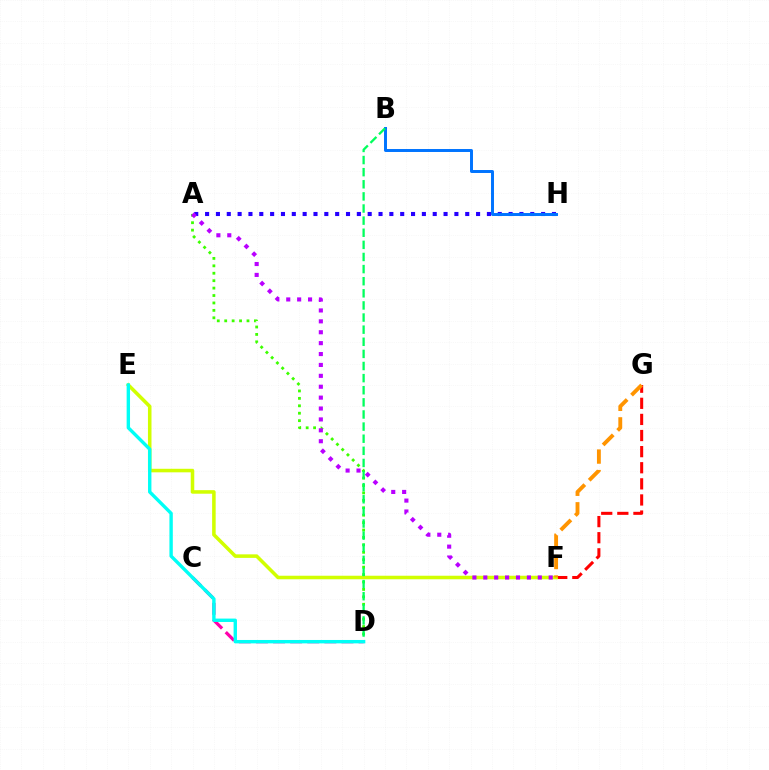{('A', 'H'): [{'color': '#2500ff', 'line_style': 'dotted', 'thickness': 2.95}], ('F', 'G'): [{'color': '#ff0000', 'line_style': 'dashed', 'thickness': 2.19}, {'color': '#ff9400', 'line_style': 'dashed', 'thickness': 2.79}], ('C', 'D'): [{'color': '#ff00ac', 'line_style': 'dashed', 'thickness': 2.32}], ('B', 'H'): [{'color': '#0074ff', 'line_style': 'solid', 'thickness': 2.13}], ('E', 'F'): [{'color': '#d1ff00', 'line_style': 'solid', 'thickness': 2.55}], ('A', 'D'): [{'color': '#3dff00', 'line_style': 'dotted', 'thickness': 2.02}], ('B', 'D'): [{'color': '#00ff5c', 'line_style': 'dashed', 'thickness': 1.65}], ('D', 'E'): [{'color': '#00fff6', 'line_style': 'solid', 'thickness': 2.44}], ('A', 'F'): [{'color': '#b900ff', 'line_style': 'dotted', 'thickness': 2.96}]}